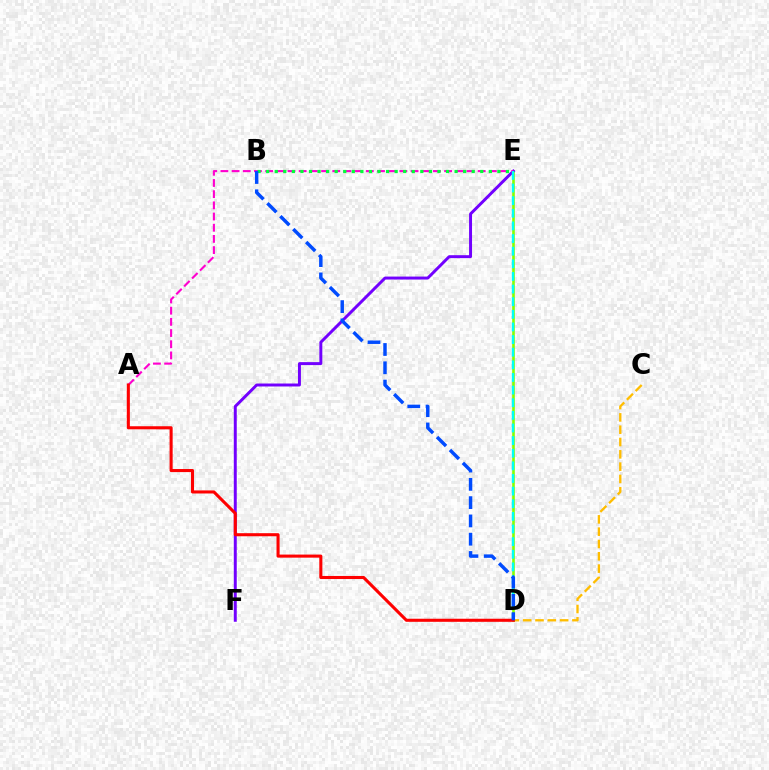{('D', 'E'): [{'color': '#84ff00', 'line_style': 'solid', 'thickness': 1.88}, {'color': '#00fff6', 'line_style': 'dashed', 'thickness': 1.72}], ('C', 'D'): [{'color': '#ffbd00', 'line_style': 'dashed', 'thickness': 1.67}], ('E', 'F'): [{'color': '#7200ff', 'line_style': 'solid', 'thickness': 2.13}], ('A', 'E'): [{'color': '#ff00cf', 'line_style': 'dashed', 'thickness': 1.52}], ('B', 'E'): [{'color': '#00ff39', 'line_style': 'dotted', 'thickness': 2.33}], ('A', 'D'): [{'color': '#ff0000', 'line_style': 'solid', 'thickness': 2.21}], ('B', 'D'): [{'color': '#004bff', 'line_style': 'dashed', 'thickness': 2.48}]}